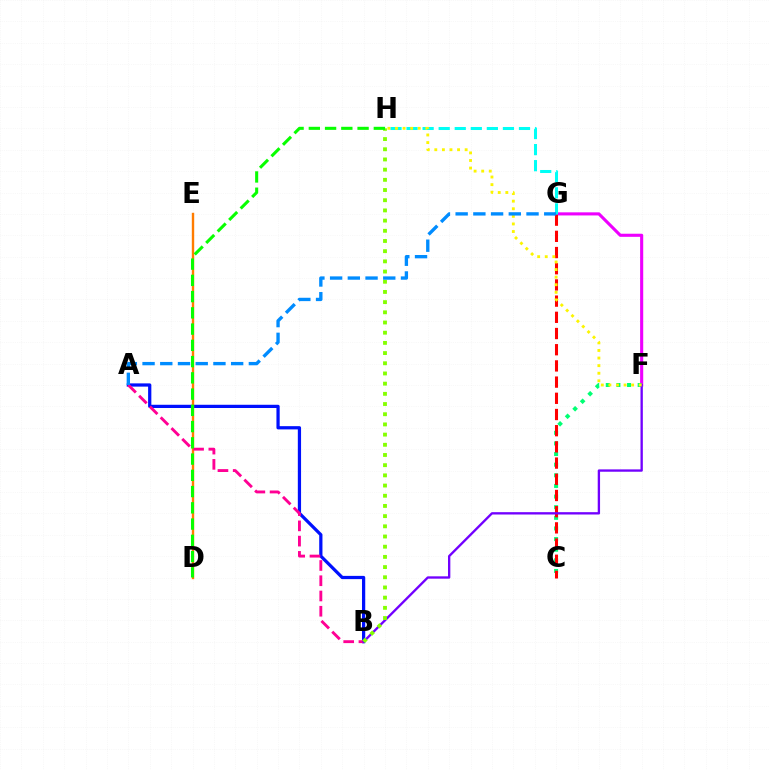{('A', 'B'): [{'color': '#0010ff', 'line_style': 'solid', 'thickness': 2.33}, {'color': '#ff0094', 'line_style': 'dashed', 'thickness': 2.07}], ('F', 'G'): [{'color': '#ee00ff', 'line_style': 'solid', 'thickness': 2.23}], ('D', 'E'): [{'color': '#ff7c00', 'line_style': 'solid', 'thickness': 1.72}], ('C', 'F'): [{'color': '#00ff74', 'line_style': 'dotted', 'thickness': 2.89}], ('C', 'G'): [{'color': '#ff0000', 'line_style': 'dashed', 'thickness': 2.2}], ('G', 'H'): [{'color': '#00fff6', 'line_style': 'dashed', 'thickness': 2.18}], ('B', 'F'): [{'color': '#7200ff', 'line_style': 'solid', 'thickness': 1.68}], ('B', 'H'): [{'color': '#84ff00', 'line_style': 'dotted', 'thickness': 2.77}], ('F', 'H'): [{'color': '#fcf500', 'line_style': 'dotted', 'thickness': 2.06}], ('A', 'G'): [{'color': '#008cff', 'line_style': 'dashed', 'thickness': 2.41}], ('D', 'H'): [{'color': '#08ff00', 'line_style': 'dashed', 'thickness': 2.21}]}